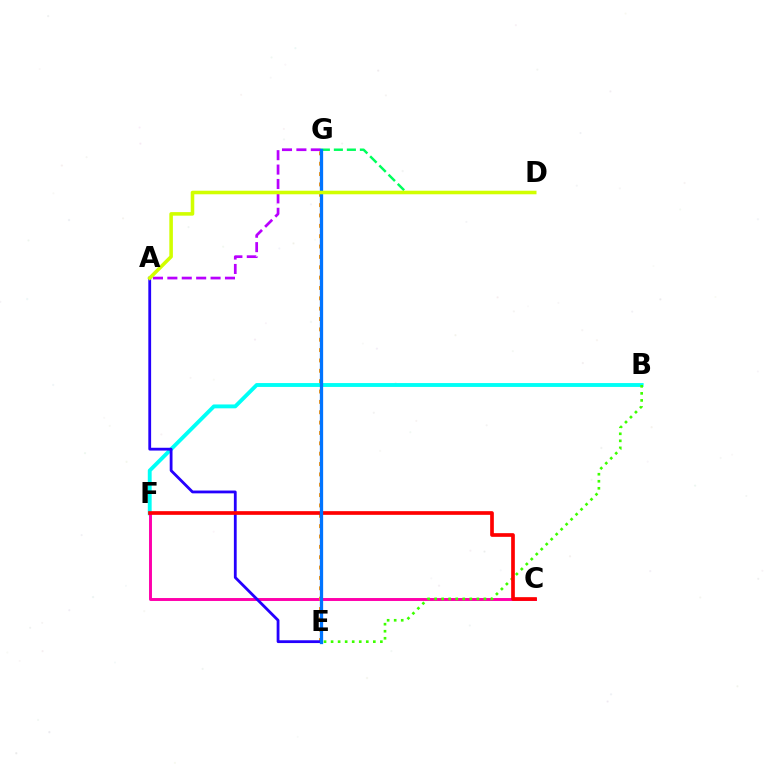{('A', 'G'): [{'color': '#b900ff', 'line_style': 'dashed', 'thickness': 1.96}], ('B', 'F'): [{'color': '#00fff6', 'line_style': 'solid', 'thickness': 2.79}], ('D', 'G'): [{'color': '#00ff5c', 'line_style': 'dashed', 'thickness': 1.77}], ('C', 'F'): [{'color': '#ff00ac', 'line_style': 'solid', 'thickness': 2.11}, {'color': '#ff0000', 'line_style': 'solid', 'thickness': 2.65}], ('E', 'G'): [{'color': '#ff9400', 'line_style': 'dotted', 'thickness': 2.81}, {'color': '#0074ff', 'line_style': 'solid', 'thickness': 2.35}], ('A', 'E'): [{'color': '#2500ff', 'line_style': 'solid', 'thickness': 2.02}], ('B', 'E'): [{'color': '#3dff00', 'line_style': 'dotted', 'thickness': 1.91}], ('A', 'D'): [{'color': '#d1ff00', 'line_style': 'solid', 'thickness': 2.56}]}